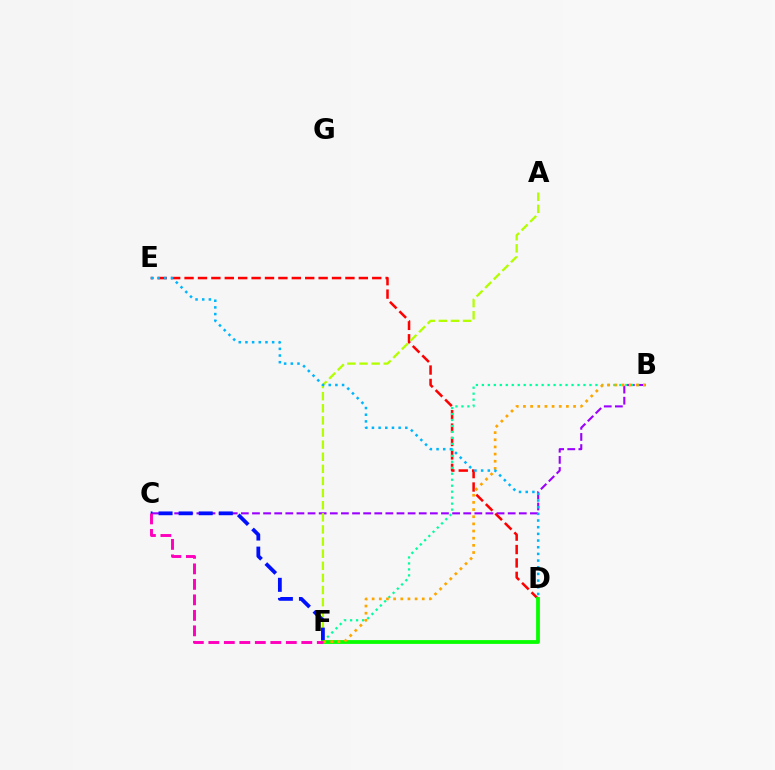{('D', 'E'): [{'color': '#ff0000', 'line_style': 'dashed', 'thickness': 1.82}, {'color': '#00b5ff', 'line_style': 'dotted', 'thickness': 1.81}], ('B', 'C'): [{'color': '#9b00ff', 'line_style': 'dashed', 'thickness': 1.51}], ('B', 'F'): [{'color': '#00ff9d', 'line_style': 'dotted', 'thickness': 1.62}, {'color': '#ffa500', 'line_style': 'dotted', 'thickness': 1.95}], ('A', 'F'): [{'color': '#b3ff00', 'line_style': 'dashed', 'thickness': 1.65}], ('C', 'F'): [{'color': '#0010ff', 'line_style': 'dashed', 'thickness': 2.73}, {'color': '#ff00bd', 'line_style': 'dashed', 'thickness': 2.1}], ('D', 'F'): [{'color': '#08ff00', 'line_style': 'solid', 'thickness': 2.74}]}